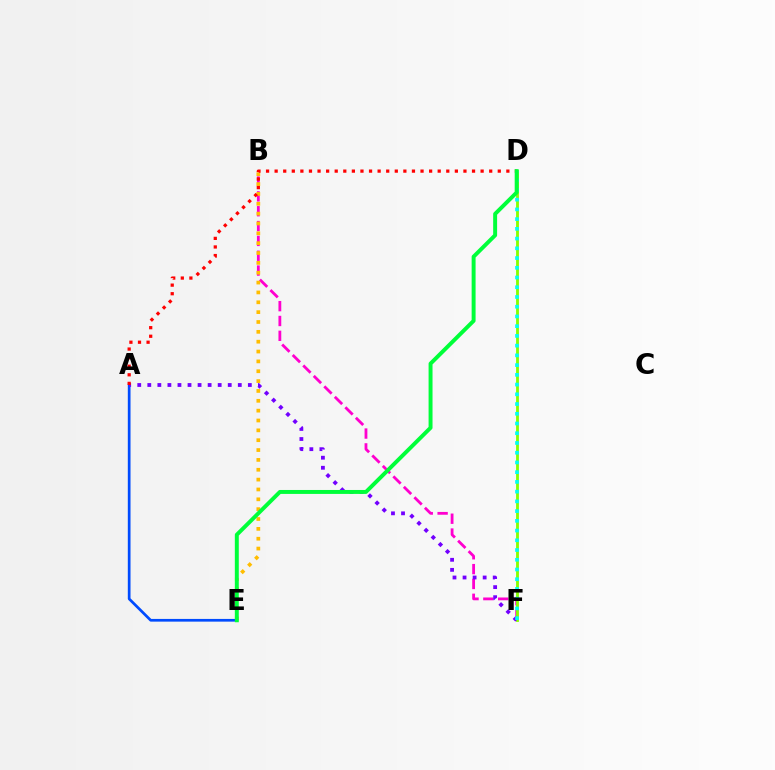{('B', 'F'): [{'color': '#ff00cf', 'line_style': 'dashed', 'thickness': 2.02}], ('D', 'F'): [{'color': '#84ff00', 'line_style': 'solid', 'thickness': 2.03}, {'color': '#00fff6', 'line_style': 'dotted', 'thickness': 2.64}], ('B', 'E'): [{'color': '#ffbd00', 'line_style': 'dotted', 'thickness': 2.68}], ('A', 'E'): [{'color': '#004bff', 'line_style': 'solid', 'thickness': 1.95}], ('A', 'F'): [{'color': '#7200ff', 'line_style': 'dotted', 'thickness': 2.73}], ('A', 'D'): [{'color': '#ff0000', 'line_style': 'dotted', 'thickness': 2.33}], ('D', 'E'): [{'color': '#00ff39', 'line_style': 'solid', 'thickness': 2.84}]}